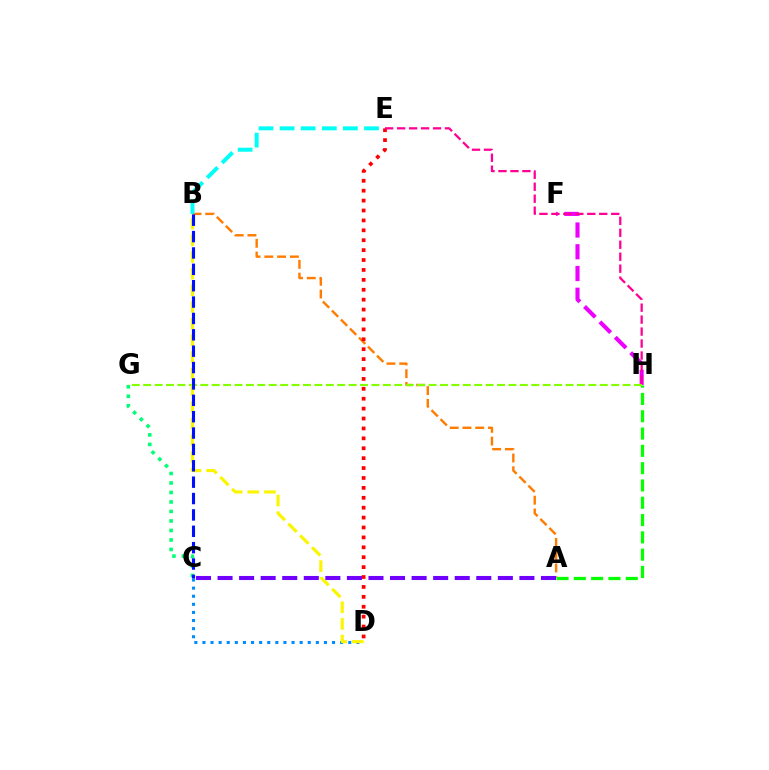{('F', 'H'): [{'color': '#ee00ff', 'line_style': 'dashed', 'thickness': 2.95}], ('A', 'B'): [{'color': '#ff7c00', 'line_style': 'dashed', 'thickness': 1.73}], ('A', 'H'): [{'color': '#08ff00', 'line_style': 'dashed', 'thickness': 2.35}], ('C', 'G'): [{'color': '#00ff74', 'line_style': 'dotted', 'thickness': 2.58}], ('C', 'D'): [{'color': '#008cff', 'line_style': 'dotted', 'thickness': 2.2}], ('G', 'H'): [{'color': '#84ff00', 'line_style': 'dashed', 'thickness': 1.55}], ('D', 'E'): [{'color': '#ff0000', 'line_style': 'dotted', 'thickness': 2.69}], ('A', 'C'): [{'color': '#7200ff', 'line_style': 'dashed', 'thickness': 2.93}], ('B', 'D'): [{'color': '#fcf500', 'line_style': 'dashed', 'thickness': 2.26}], ('B', 'C'): [{'color': '#0010ff', 'line_style': 'dashed', 'thickness': 2.22}], ('B', 'E'): [{'color': '#00fff6', 'line_style': 'dashed', 'thickness': 2.87}], ('E', 'H'): [{'color': '#ff0094', 'line_style': 'dashed', 'thickness': 1.63}]}